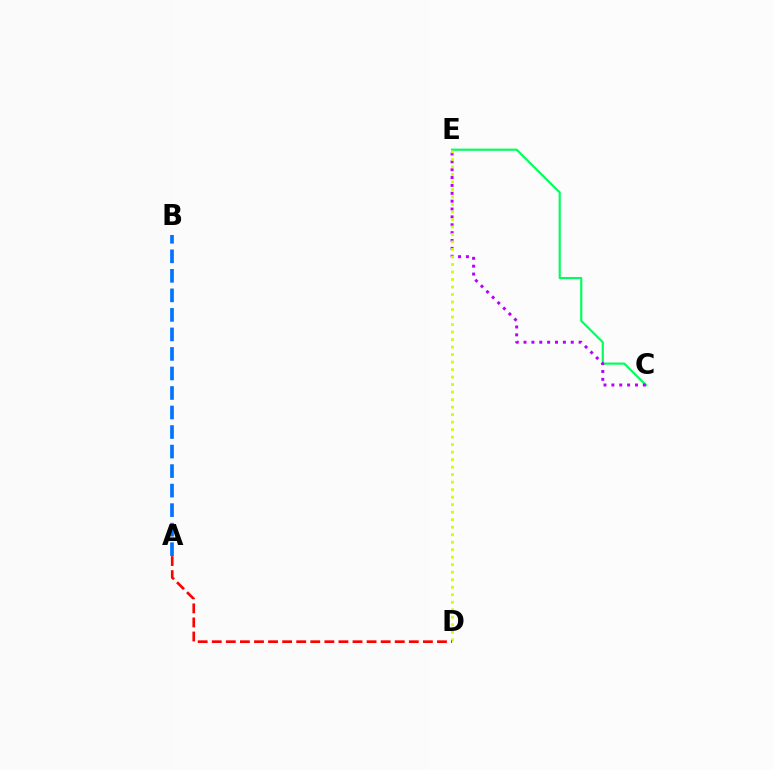{('A', 'B'): [{'color': '#0074ff', 'line_style': 'dashed', 'thickness': 2.65}], ('C', 'E'): [{'color': '#00ff5c', 'line_style': 'solid', 'thickness': 1.56}, {'color': '#b900ff', 'line_style': 'dotted', 'thickness': 2.14}], ('D', 'E'): [{'color': '#d1ff00', 'line_style': 'dotted', 'thickness': 2.04}], ('A', 'D'): [{'color': '#ff0000', 'line_style': 'dashed', 'thickness': 1.91}]}